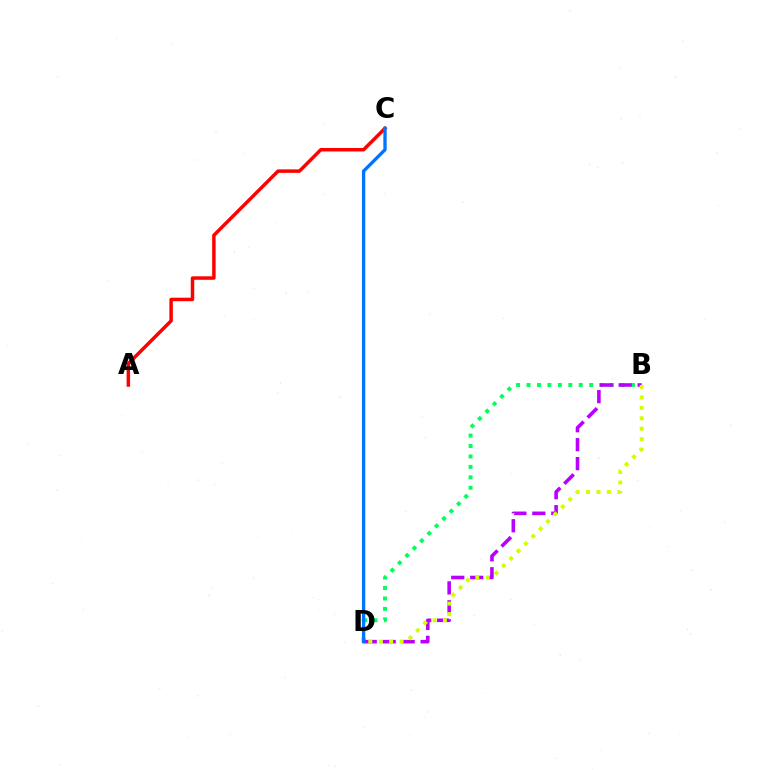{('B', 'D'): [{'color': '#00ff5c', 'line_style': 'dotted', 'thickness': 2.84}, {'color': '#b900ff', 'line_style': 'dashed', 'thickness': 2.58}, {'color': '#d1ff00', 'line_style': 'dotted', 'thickness': 2.84}], ('A', 'C'): [{'color': '#ff0000', 'line_style': 'solid', 'thickness': 2.5}], ('C', 'D'): [{'color': '#0074ff', 'line_style': 'solid', 'thickness': 2.4}]}